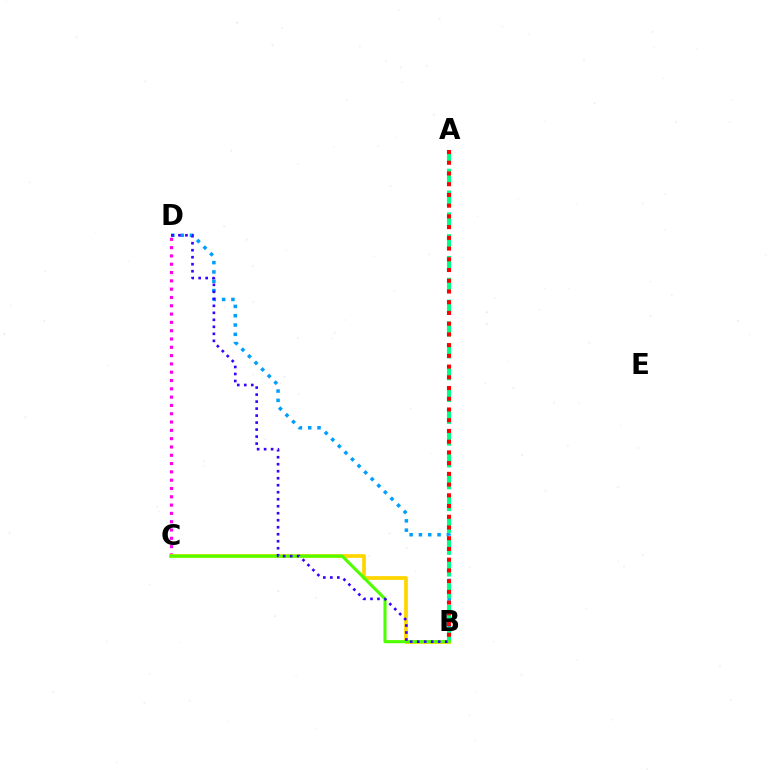{('C', 'D'): [{'color': '#ff00ed', 'line_style': 'dotted', 'thickness': 2.26}], ('B', 'D'): [{'color': '#009eff', 'line_style': 'dotted', 'thickness': 2.53}, {'color': '#3700ff', 'line_style': 'dotted', 'thickness': 1.9}], ('B', 'C'): [{'color': '#ffd500', 'line_style': 'solid', 'thickness': 2.71}, {'color': '#4fff00', 'line_style': 'solid', 'thickness': 2.22}], ('A', 'B'): [{'color': '#00ff86', 'line_style': 'dashed', 'thickness': 2.96}, {'color': '#ff0000', 'line_style': 'dotted', 'thickness': 2.91}]}